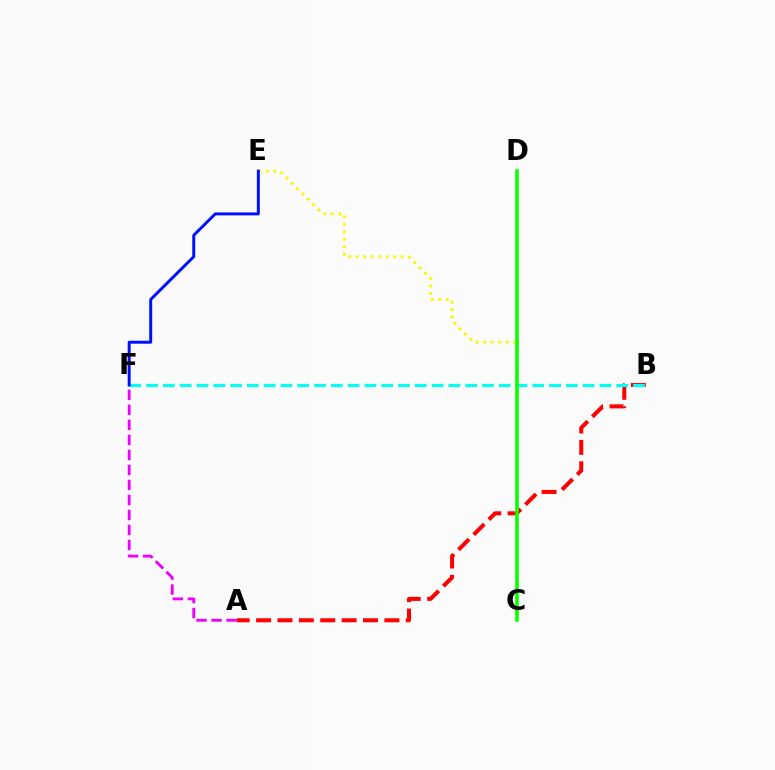{('C', 'E'): [{'color': '#fcf500', 'line_style': 'dotted', 'thickness': 2.04}], ('A', 'B'): [{'color': '#ff0000', 'line_style': 'dashed', 'thickness': 2.91}], ('A', 'F'): [{'color': '#ee00ff', 'line_style': 'dashed', 'thickness': 2.04}], ('B', 'F'): [{'color': '#00fff6', 'line_style': 'dashed', 'thickness': 2.28}], ('C', 'D'): [{'color': '#08ff00', 'line_style': 'solid', 'thickness': 2.55}], ('E', 'F'): [{'color': '#0010ff', 'line_style': 'solid', 'thickness': 2.14}]}